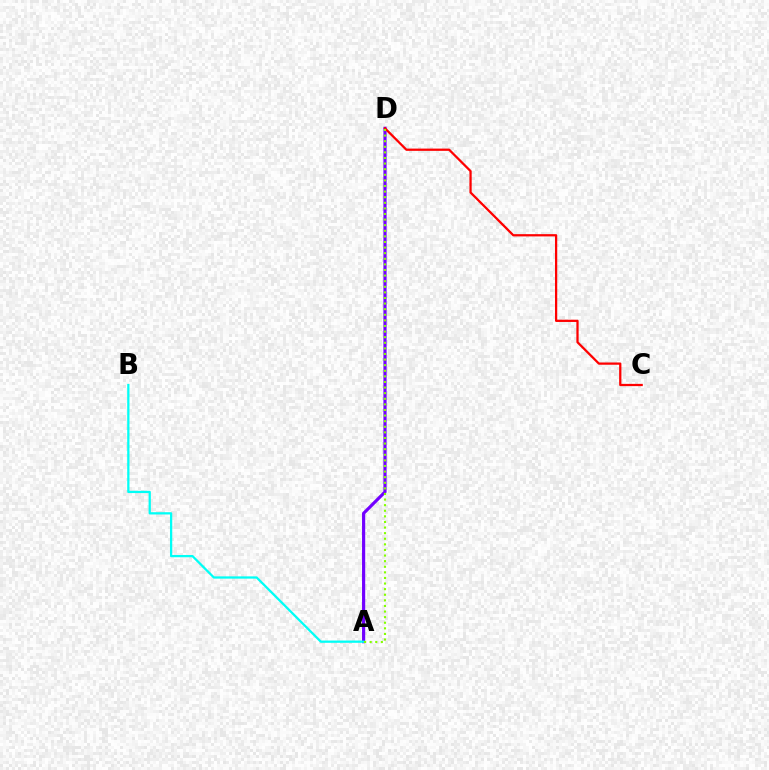{('A', 'D'): [{'color': '#7200ff', 'line_style': 'solid', 'thickness': 2.28}, {'color': '#84ff00', 'line_style': 'dotted', 'thickness': 1.52}], ('A', 'B'): [{'color': '#00fff6', 'line_style': 'solid', 'thickness': 1.63}], ('C', 'D'): [{'color': '#ff0000', 'line_style': 'solid', 'thickness': 1.62}]}